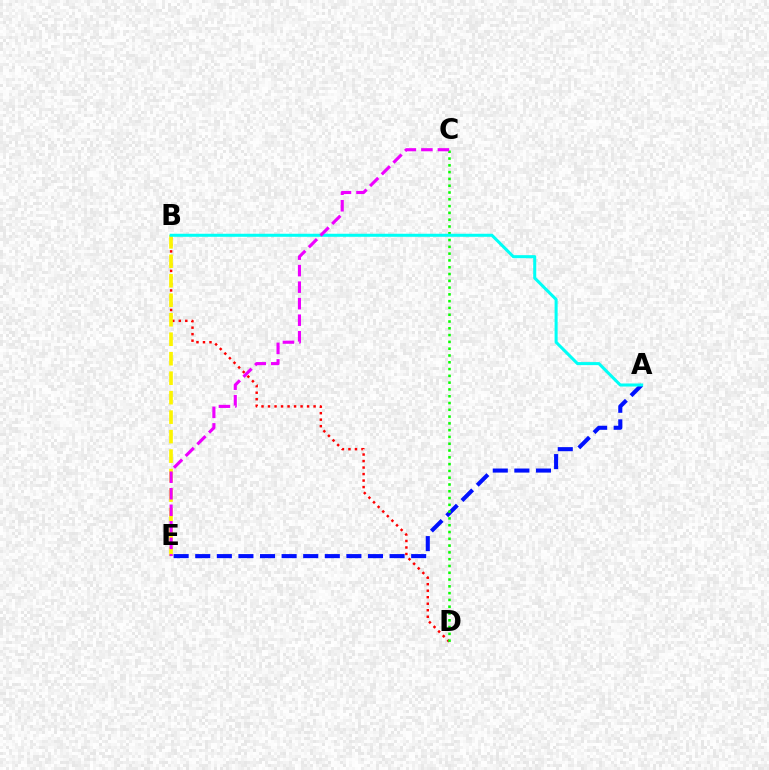{('B', 'D'): [{'color': '#ff0000', 'line_style': 'dotted', 'thickness': 1.77}], ('A', 'E'): [{'color': '#0010ff', 'line_style': 'dashed', 'thickness': 2.93}], ('C', 'D'): [{'color': '#08ff00', 'line_style': 'dotted', 'thickness': 1.84}], ('B', 'E'): [{'color': '#fcf500', 'line_style': 'dashed', 'thickness': 2.65}], ('A', 'B'): [{'color': '#00fff6', 'line_style': 'solid', 'thickness': 2.19}], ('C', 'E'): [{'color': '#ee00ff', 'line_style': 'dashed', 'thickness': 2.24}]}